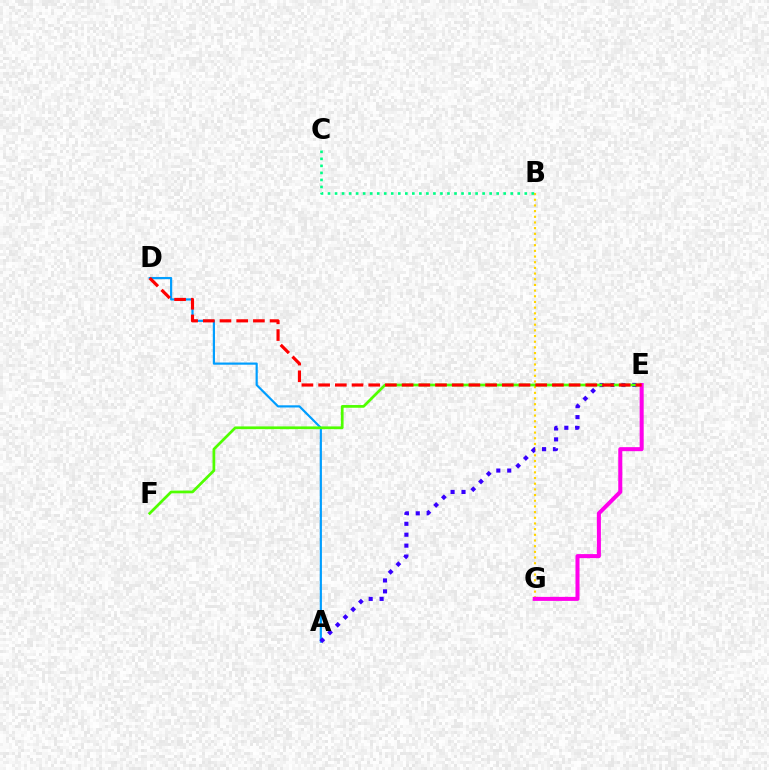{('A', 'D'): [{'color': '#009eff', 'line_style': 'solid', 'thickness': 1.57}], ('B', 'G'): [{'color': '#ffd500', 'line_style': 'dotted', 'thickness': 1.54}], ('A', 'E'): [{'color': '#3700ff', 'line_style': 'dotted', 'thickness': 2.97}], ('E', 'F'): [{'color': '#4fff00', 'line_style': 'solid', 'thickness': 1.96}], ('B', 'C'): [{'color': '#00ff86', 'line_style': 'dotted', 'thickness': 1.91}], ('E', 'G'): [{'color': '#ff00ed', 'line_style': 'solid', 'thickness': 2.9}], ('D', 'E'): [{'color': '#ff0000', 'line_style': 'dashed', 'thickness': 2.27}]}